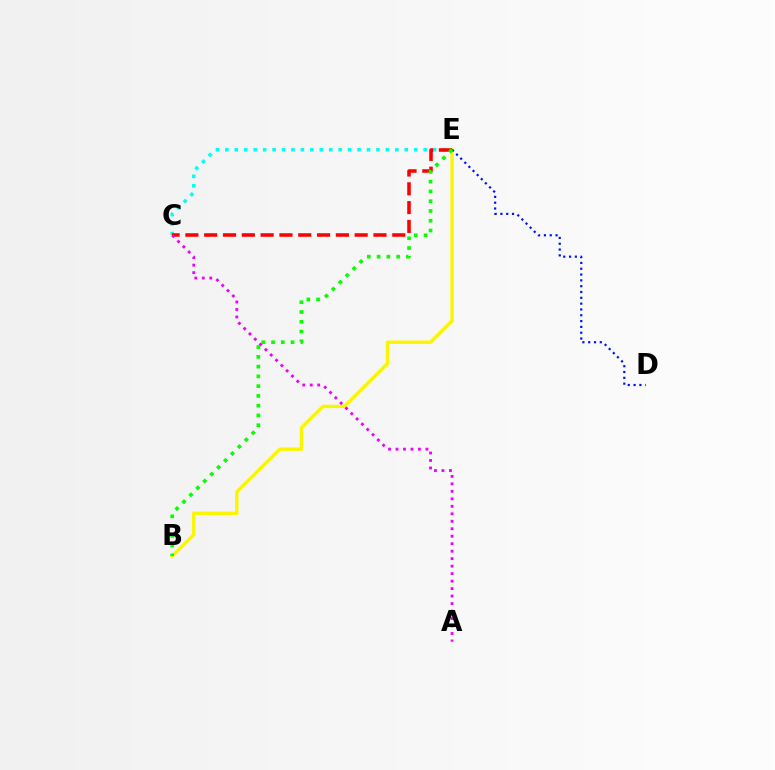{('B', 'E'): [{'color': '#fcf500', 'line_style': 'solid', 'thickness': 2.45}, {'color': '#08ff00', 'line_style': 'dotted', 'thickness': 2.65}], ('C', 'E'): [{'color': '#00fff6', 'line_style': 'dotted', 'thickness': 2.57}, {'color': '#ff0000', 'line_style': 'dashed', 'thickness': 2.56}], ('D', 'E'): [{'color': '#0010ff', 'line_style': 'dotted', 'thickness': 1.58}], ('A', 'C'): [{'color': '#ee00ff', 'line_style': 'dotted', 'thickness': 2.03}]}